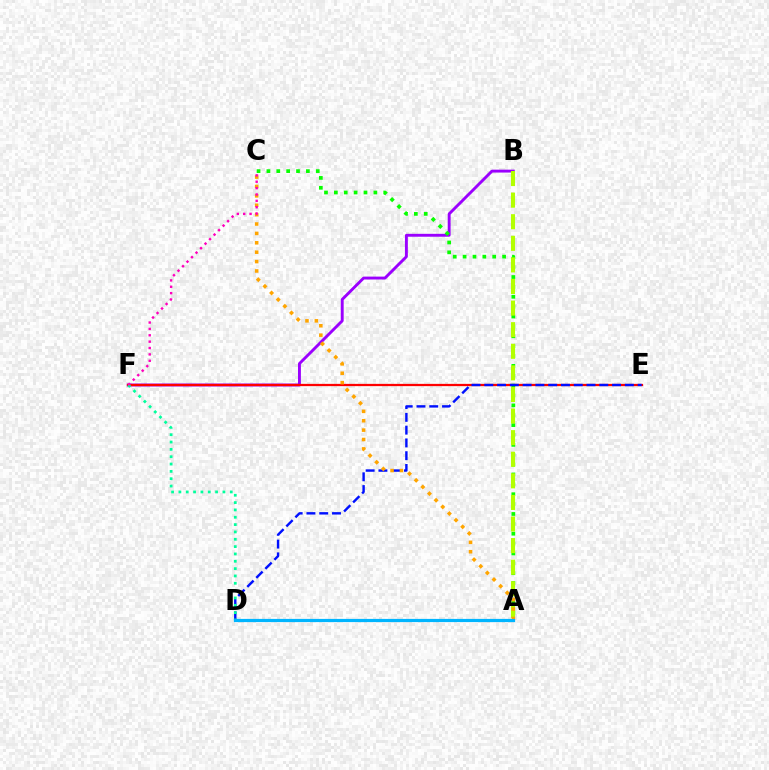{('B', 'F'): [{'color': '#9b00ff', 'line_style': 'solid', 'thickness': 2.09}], ('E', 'F'): [{'color': '#ff0000', 'line_style': 'solid', 'thickness': 1.63}], ('A', 'C'): [{'color': '#08ff00', 'line_style': 'dotted', 'thickness': 2.68}, {'color': '#ffa500', 'line_style': 'dotted', 'thickness': 2.55}], ('A', 'B'): [{'color': '#b3ff00', 'line_style': 'dashed', 'thickness': 2.93}], ('D', 'E'): [{'color': '#0010ff', 'line_style': 'dashed', 'thickness': 1.74}], ('D', 'F'): [{'color': '#00ff9d', 'line_style': 'dotted', 'thickness': 1.99}], ('A', 'D'): [{'color': '#00b5ff', 'line_style': 'solid', 'thickness': 2.31}], ('C', 'F'): [{'color': '#ff00bd', 'line_style': 'dotted', 'thickness': 1.73}]}